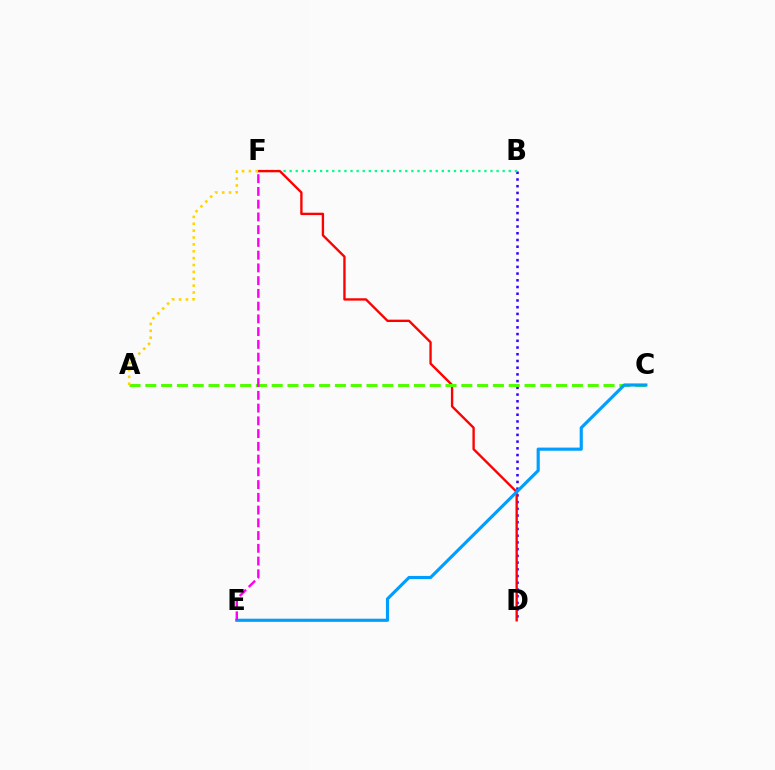{('B', 'D'): [{'color': '#3700ff', 'line_style': 'dotted', 'thickness': 1.83}], ('B', 'F'): [{'color': '#00ff86', 'line_style': 'dotted', 'thickness': 1.65}], ('D', 'F'): [{'color': '#ff0000', 'line_style': 'solid', 'thickness': 1.7}], ('A', 'C'): [{'color': '#4fff00', 'line_style': 'dashed', 'thickness': 2.15}], ('A', 'F'): [{'color': '#ffd500', 'line_style': 'dotted', 'thickness': 1.87}], ('C', 'E'): [{'color': '#009eff', 'line_style': 'solid', 'thickness': 2.26}], ('E', 'F'): [{'color': '#ff00ed', 'line_style': 'dashed', 'thickness': 1.73}]}